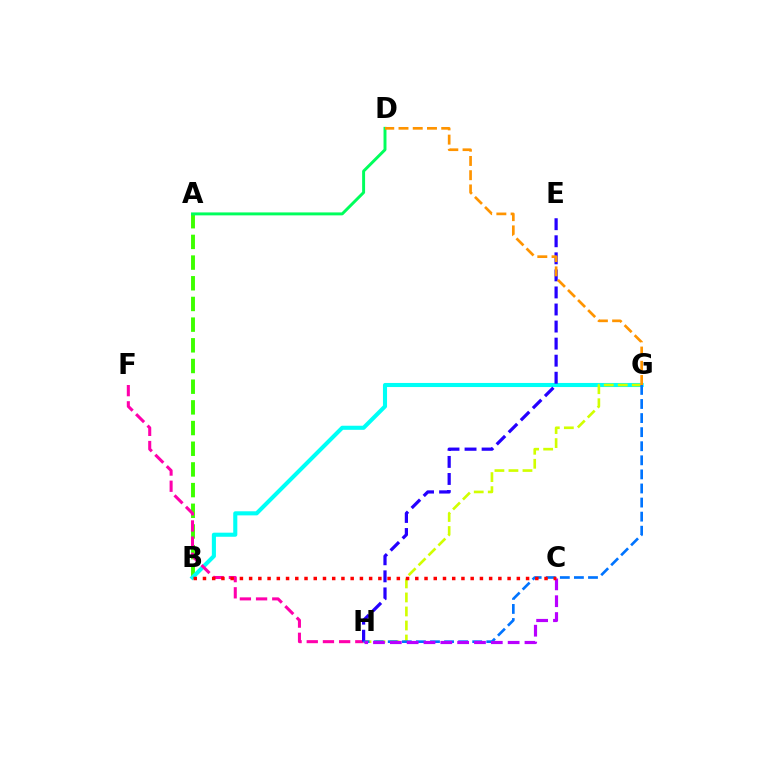{('A', 'B'): [{'color': '#3dff00', 'line_style': 'dashed', 'thickness': 2.81}], ('B', 'G'): [{'color': '#00fff6', 'line_style': 'solid', 'thickness': 2.94}], ('F', 'H'): [{'color': '#ff00ac', 'line_style': 'dashed', 'thickness': 2.2}], ('G', 'H'): [{'color': '#d1ff00', 'line_style': 'dashed', 'thickness': 1.91}, {'color': '#0074ff', 'line_style': 'dashed', 'thickness': 1.91}], ('E', 'H'): [{'color': '#2500ff', 'line_style': 'dashed', 'thickness': 2.32}], ('A', 'D'): [{'color': '#00ff5c', 'line_style': 'solid', 'thickness': 2.12}], ('C', 'H'): [{'color': '#b900ff', 'line_style': 'dashed', 'thickness': 2.29}], ('B', 'C'): [{'color': '#ff0000', 'line_style': 'dotted', 'thickness': 2.51}], ('D', 'G'): [{'color': '#ff9400', 'line_style': 'dashed', 'thickness': 1.93}]}